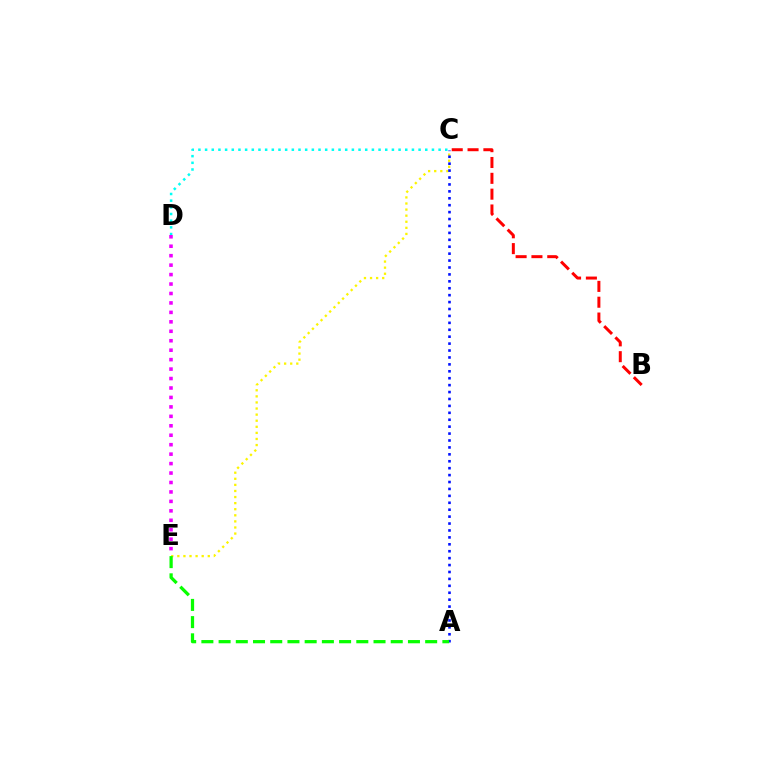{('C', 'E'): [{'color': '#fcf500', 'line_style': 'dotted', 'thickness': 1.65}], ('B', 'C'): [{'color': '#ff0000', 'line_style': 'dashed', 'thickness': 2.15}], ('A', 'C'): [{'color': '#0010ff', 'line_style': 'dotted', 'thickness': 1.88}], ('C', 'D'): [{'color': '#00fff6', 'line_style': 'dotted', 'thickness': 1.81}], ('D', 'E'): [{'color': '#ee00ff', 'line_style': 'dotted', 'thickness': 2.57}], ('A', 'E'): [{'color': '#08ff00', 'line_style': 'dashed', 'thickness': 2.34}]}